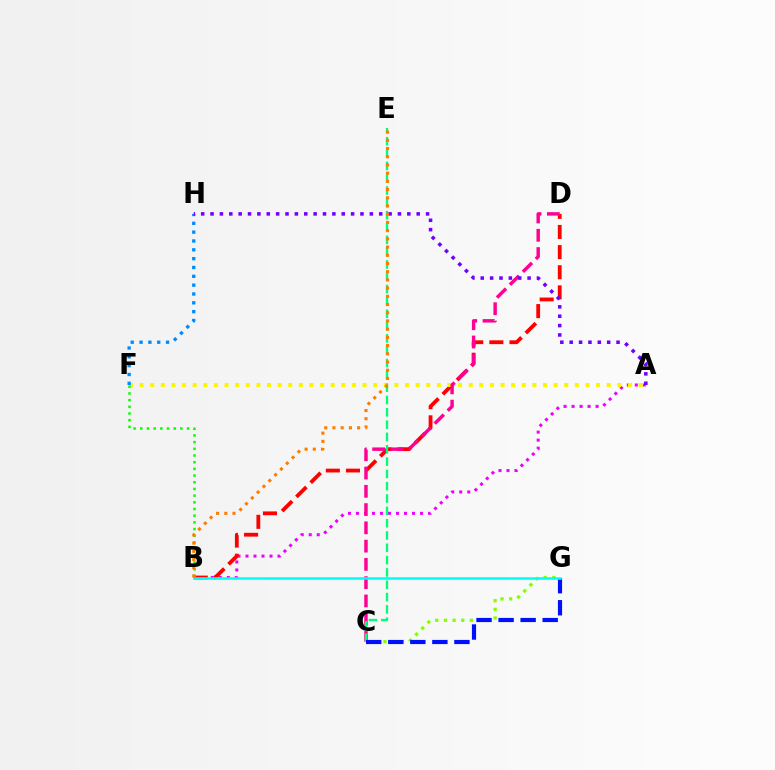{('A', 'B'): [{'color': '#ee00ff', 'line_style': 'dotted', 'thickness': 2.18}], ('B', 'D'): [{'color': '#ff0000', 'line_style': 'dashed', 'thickness': 2.73}], ('A', 'F'): [{'color': '#fcf500', 'line_style': 'dotted', 'thickness': 2.88}], ('C', 'D'): [{'color': '#ff0094', 'line_style': 'dashed', 'thickness': 2.48}], ('F', 'H'): [{'color': '#008cff', 'line_style': 'dotted', 'thickness': 2.4}], ('B', 'F'): [{'color': '#08ff00', 'line_style': 'dotted', 'thickness': 1.82}], ('A', 'H'): [{'color': '#7200ff', 'line_style': 'dotted', 'thickness': 2.55}], ('C', 'E'): [{'color': '#00ff74', 'line_style': 'dashed', 'thickness': 1.67}], ('C', 'G'): [{'color': '#84ff00', 'line_style': 'dotted', 'thickness': 2.35}, {'color': '#0010ff', 'line_style': 'dashed', 'thickness': 3.0}], ('B', 'G'): [{'color': '#00fff6', 'line_style': 'solid', 'thickness': 1.83}], ('B', 'E'): [{'color': '#ff7c00', 'line_style': 'dotted', 'thickness': 2.23}]}